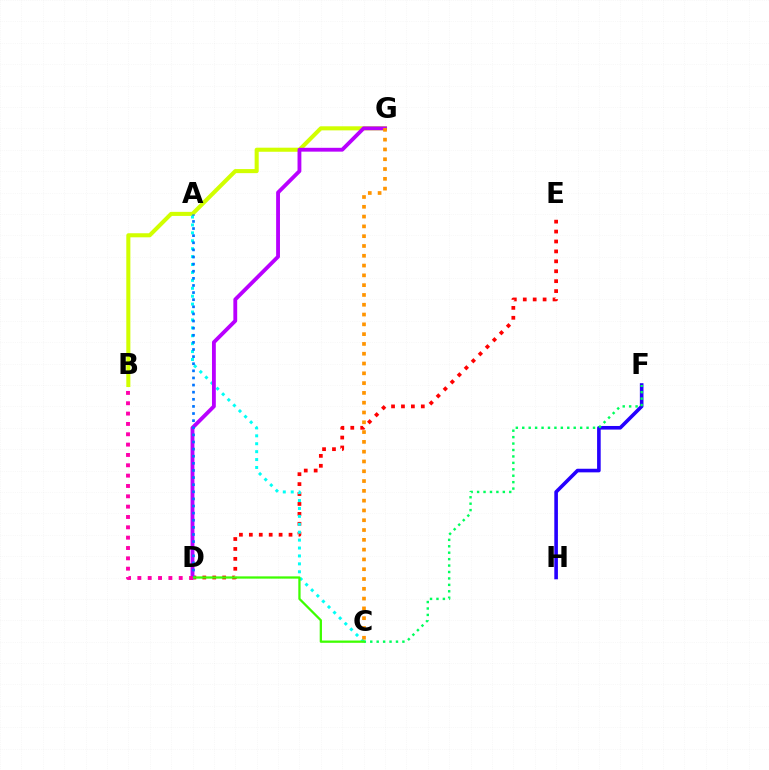{('B', 'G'): [{'color': '#d1ff00', 'line_style': 'solid', 'thickness': 2.93}], ('D', 'E'): [{'color': '#ff0000', 'line_style': 'dotted', 'thickness': 2.7}], ('A', 'C'): [{'color': '#00fff6', 'line_style': 'dotted', 'thickness': 2.15}], ('D', 'G'): [{'color': '#b900ff', 'line_style': 'solid', 'thickness': 2.76}], ('F', 'H'): [{'color': '#2500ff', 'line_style': 'solid', 'thickness': 2.59}], ('A', 'D'): [{'color': '#0074ff', 'line_style': 'dotted', 'thickness': 1.93}], ('C', 'F'): [{'color': '#00ff5c', 'line_style': 'dotted', 'thickness': 1.75}], ('C', 'D'): [{'color': '#3dff00', 'line_style': 'solid', 'thickness': 1.63}], ('C', 'G'): [{'color': '#ff9400', 'line_style': 'dotted', 'thickness': 2.66}], ('B', 'D'): [{'color': '#ff00ac', 'line_style': 'dotted', 'thickness': 2.81}]}